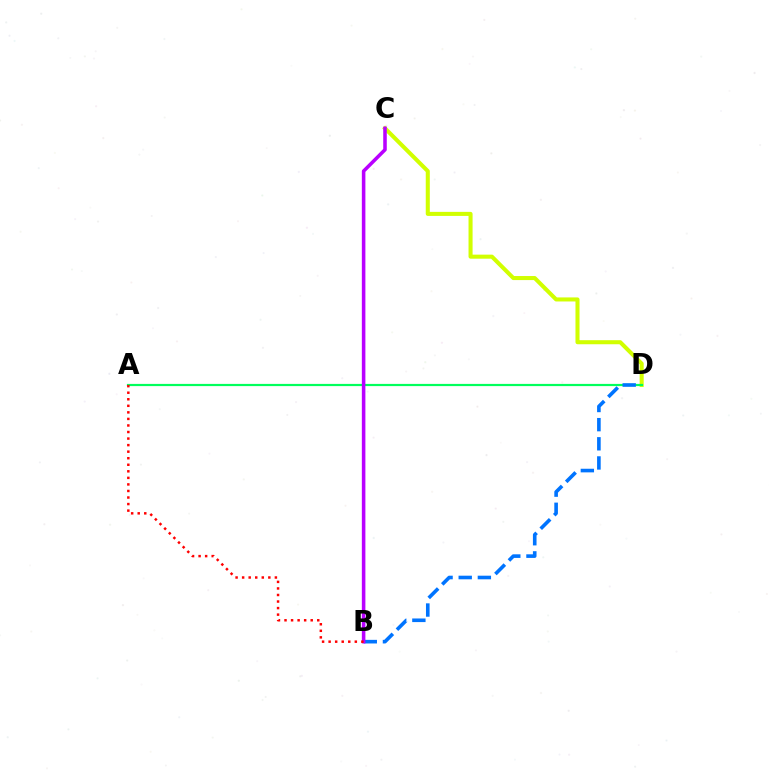{('C', 'D'): [{'color': '#d1ff00', 'line_style': 'solid', 'thickness': 2.92}], ('A', 'D'): [{'color': '#00ff5c', 'line_style': 'solid', 'thickness': 1.59}], ('B', 'D'): [{'color': '#0074ff', 'line_style': 'dashed', 'thickness': 2.6}], ('B', 'C'): [{'color': '#b900ff', 'line_style': 'solid', 'thickness': 2.55}], ('A', 'B'): [{'color': '#ff0000', 'line_style': 'dotted', 'thickness': 1.78}]}